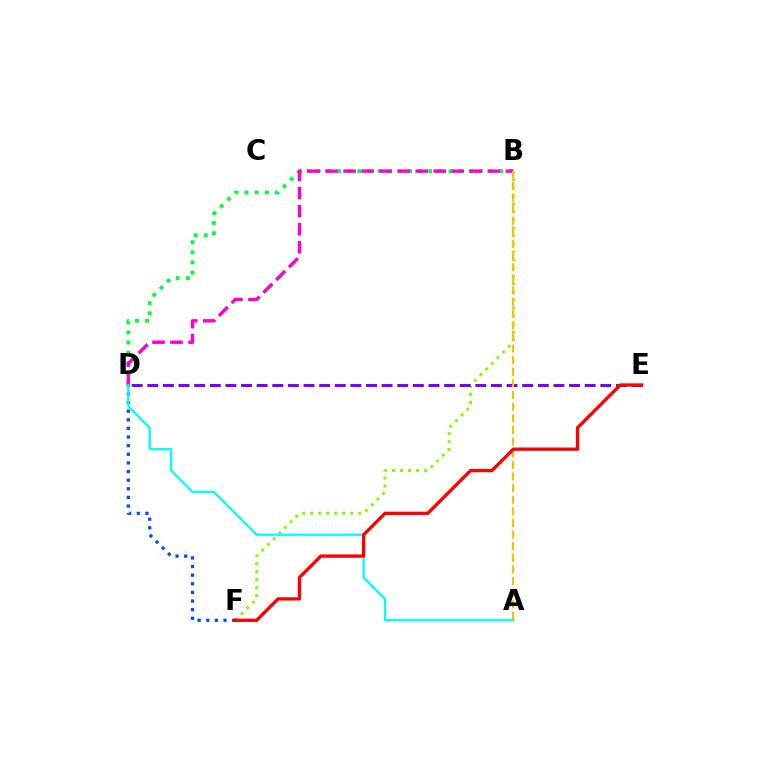{('B', 'D'): [{'color': '#00ff39', 'line_style': 'dotted', 'thickness': 2.75}, {'color': '#ff00cf', 'line_style': 'dashed', 'thickness': 2.45}], ('B', 'F'): [{'color': '#84ff00', 'line_style': 'dotted', 'thickness': 2.18}], ('D', 'F'): [{'color': '#004bff', 'line_style': 'dotted', 'thickness': 2.34}], ('A', 'D'): [{'color': '#00fff6', 'line_style': 'solid', 'thickness': 1.64}], ('D', 'E'): [{'color': '#7200ff', 'line_style': 'dashed', 'thickness': 2.12}], ('A', 'B'): [{'color': '#ffbd00', 'line_style': 'dashed', 'thickness': 1.58}], ('E', 'F'): [{'color': '#ff0000', 'line_style': 'solid', 'thickness': 2.38}]}